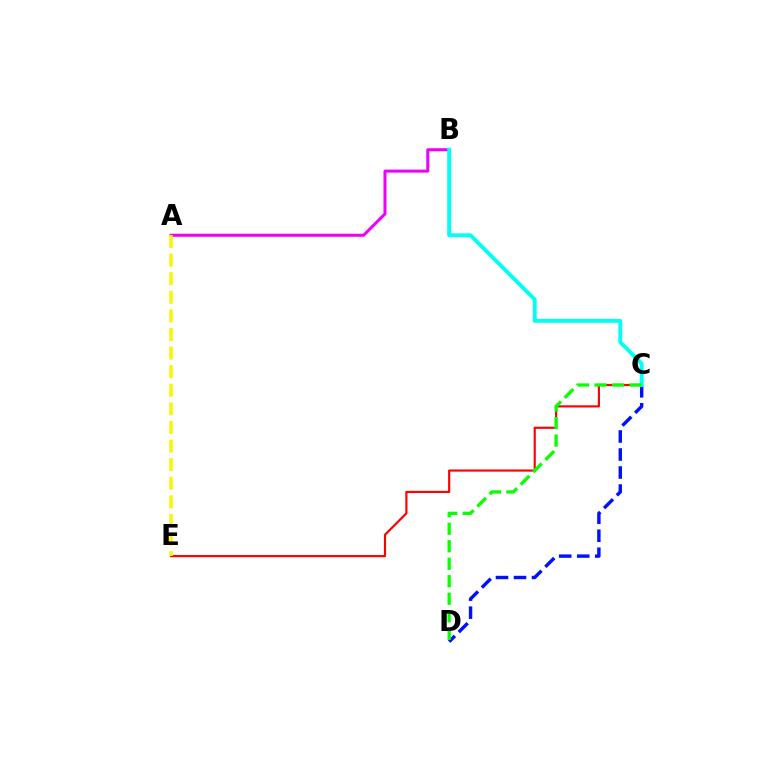{('C', 'E'): [{'color': '#ff0000', 'line_style': 'solid', 'thickness': 1.56}], ('C', 'D'): [{'color': '#0010ff', 'line_style': 'dashed', 'thickness': 2.45}, {'color': '#08ff00', 'line_style': 'dashed', 'thickness': 2.38}], ('A', 'B'): [{'color': '#ee00ff', 'line_style': 'solid', 'thickness': 2.18}], ('B', 'C'): [{'color': '#00fff6', 'line_style': 'solid', 'thickness': 2.8}], ('A', 'E'): [{'color': '#fcf500', 'line_style': 'dashed', 'thickness': 2.53}]}